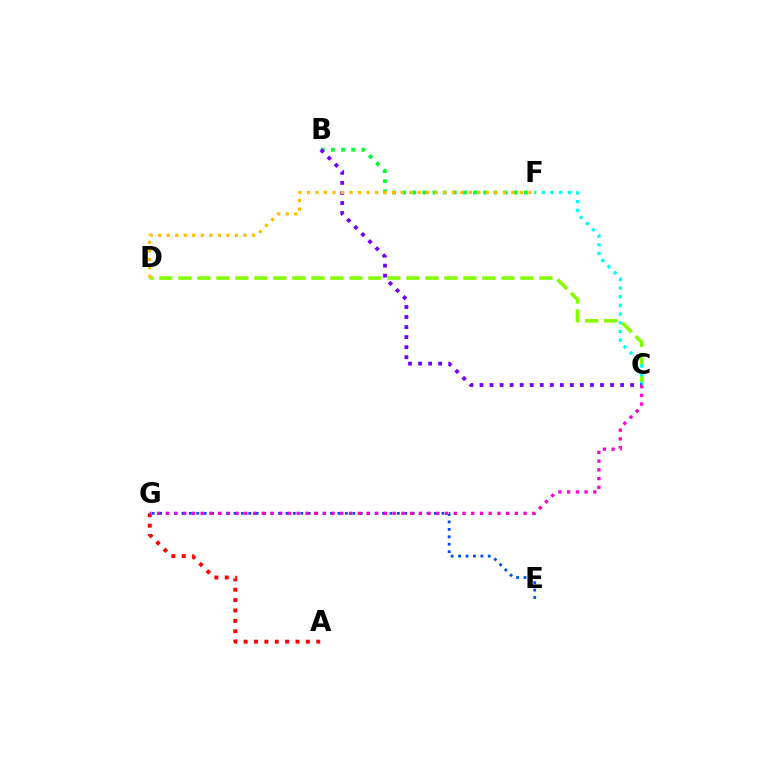{('B', 'F'): [{'color': '#00ff39', 'line_style': 'dotted', 'thickness': 2.76}], ('C', 'D'): [{'color': '#84ff00', 'line_style': 'dashed', 'thickness': 2.58}], ('C', 'F'): [{'color': '#00fff6', 'line_style': 'dotted', 'thickness': 2.36}], ('E', 'G'): [{'color': '#004bff', 'line_style': 'dotted', 'thickness': 2.02}], ('A', 'G'): [{'color': '#ff0000', 'line_style': 'dotted', 'thickness': 2.82}], ('B', 'C'): [{'color': '#7200ff', 'line_style': 'dotted', 'thickness': 2.73}], ('D', 'F'): [{'color': '#ffbd00', 'line_style': 'dotted', 'thickness': 2.32}], ('C', 'G'): [{'color': '#ff00cf', 'line_style': 'dotted', 'thickness': 2.37}]}